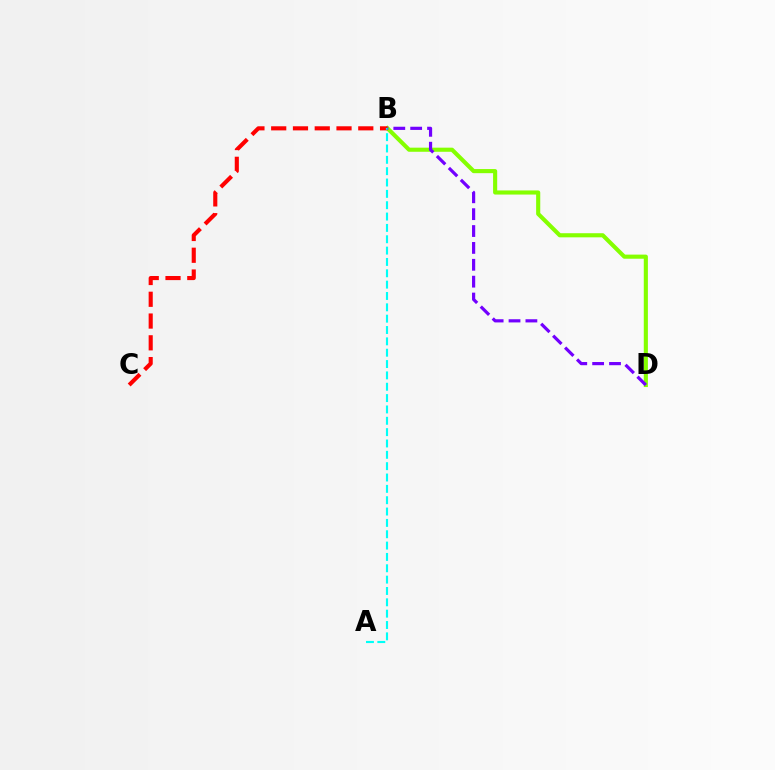{('B', 'D'): [{'color': '#84ff00', 'line_style': 'solid', 'thickness': 2.96}, {'color': '#7200ff', 'line_style': 'dashed', 'thickness': 2.29}], ('B', 'C'): [{'color': '#ff0000', 'line_style': 'dashed', 'thickness': 2.96}], ('A', 'B'): [{'color': '#00fff6', 'line_style': 'dashed', 'thickness': 1.54}]}